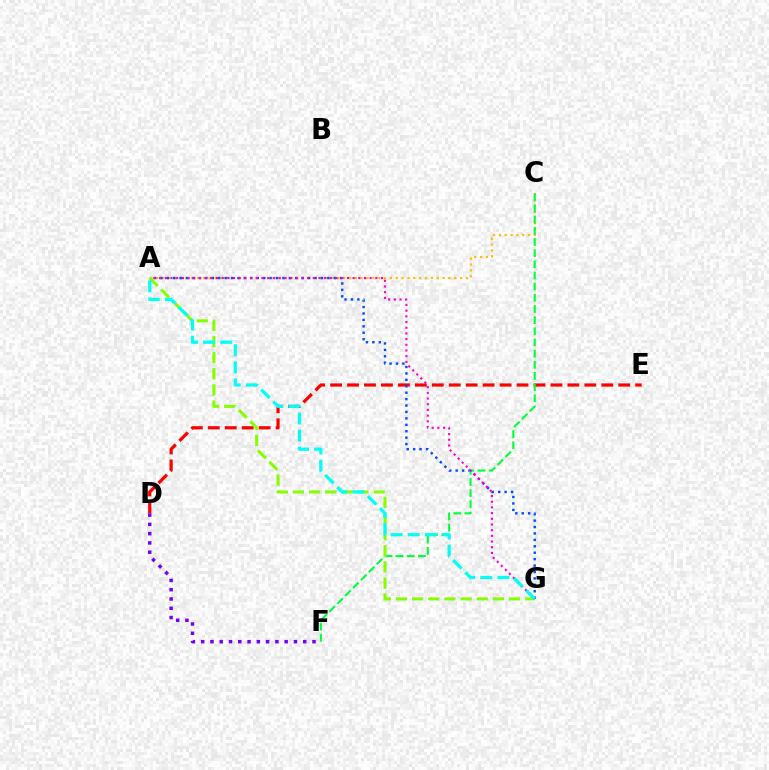{('D', 'E'): [{'color': '#ff0000', 'line_style': 'dashed', 'thickness': 2.3}], ('A', 'C'): [{'color': '#ffbd00', 'line_style': 'dotted', 'thickness': 1.59}], ('A', 'G'): [{'color': '#004bff', 'line_style': 'dotted', 'thickness': 1.74}, {'color': '#84ff00', 'line_style': 'dashed', 'thickness': 2.19}, {'color': '#ff00cf', 'line_style': 'dotted', 'thickness': 1.55}, {'color': '#00fff6', 'line_style': 'dashed', 'thickness': 2.33}], ('C', 'F'): [{'color': '#00ff39', 'line_style': 'dashed', 'thickness': 1.52}], ('D', 'F'): [{'color': '#7200ff', 'line_style': 'dotted', 'thickness': 2.52}]}